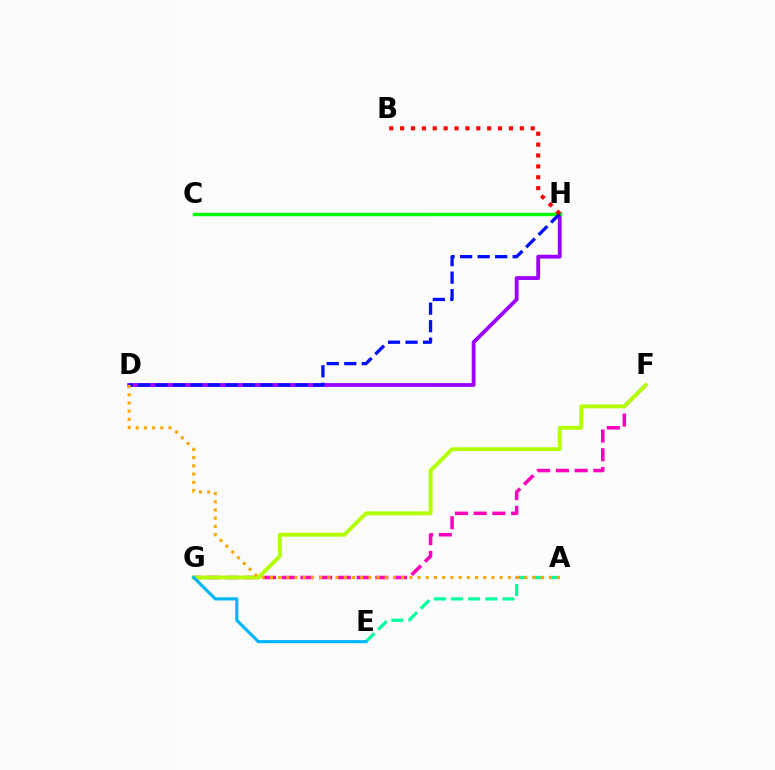{('D', 'H'): [{'color': '#9b00ff', 'line_style': 'solid', 'thickness': 2.74}, {'color': '#0010ff', 'line_style': 'dashed', 'thickness': 2.38}], ('C', 'H'): [{'color': '#08ff00', 'line_style': 'solid', 'thickness': 2.44}], ('A', 'E'): [{'color': '#00ff9d', 'line_style': 'dashed', 'thickness': 2.33}], ('F', 'G'): [{'color': '#ff00bd', 'line_style': 'dashed', 'thickness': 2.55}, {'color': '#b3ff00', 'line_style': 'solid', 'thickness': 2.8}], ('B', 'H'): [{'color': '#ff0000', 'line_style': 'dotted', 'thickness': 2.96}], ('E', 'G'): [{'color': '#00b5ff', 'line_style': 'solid', 'thickness': 2.26}], ('A', 'D'): [{'color': '#ffa500', 'line_style': 'dotted', 'thickness': 2.23}]}